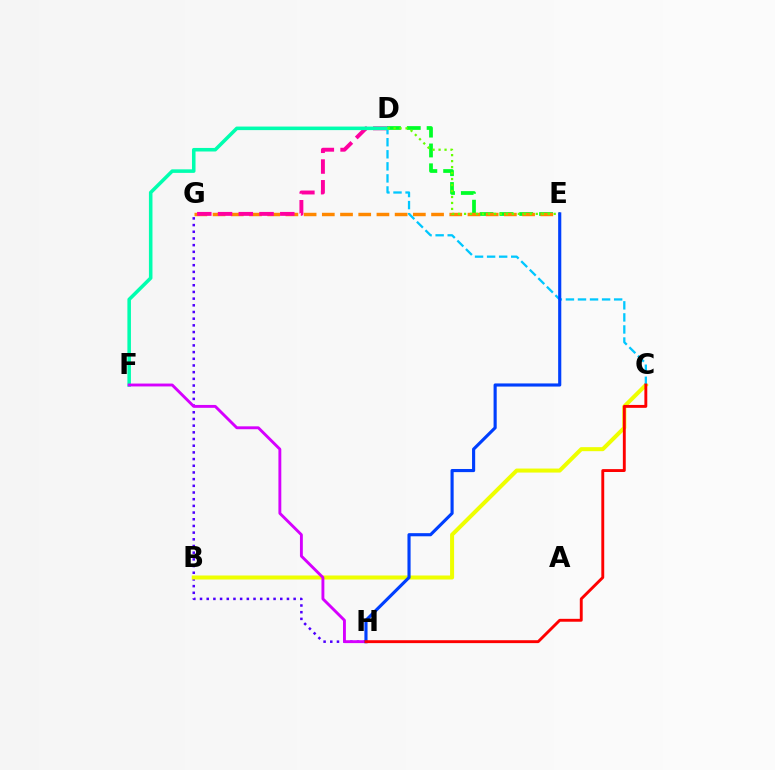{('D', 'E'): [{'color': '#00ff27', 'line_style': 'dashed', 'thickness': 2.7}, {'color': '#66ff00', 'line_style': 'dotted', 'thickness': 1.62}], ('E', 'G'): [{'color': '#ff8800', 'line_style': 'dashed', 'thickness': 2.47}], ('G', 'H'): [{'color': '#4f00ff', 'line_style': 'dotted', 'thickness': 1.82}], ('D', 'G'): [{'color': '#ff00a0', 'line_style': 'dashed', 'thickness': 2.82}], ('B', 'C'): [{'color': '#eeff00', 'line_style': 'solid', 'thickness': 2.89}], ('C', 'D'): [{'color': '#00c7ff', 'line_style': 'dashed', 'thickness': 1.64}], ('D', 'F'): [{'color': '#00ffaf', 'line_style': 'solid', 'thickness': 2.55}], ('F', 'H'): [{'color': '#d600ff', 'line_style': 'solid', 'thickness': 2.07}], ('E', 'H'): [{'color': '#003fff', 'line_style': 'solid', 'thickness': 2.25}], ('C', 'H'): [{'color': '#ff0000', 'line_style': 'solid', 'thickness': 2.08}]}